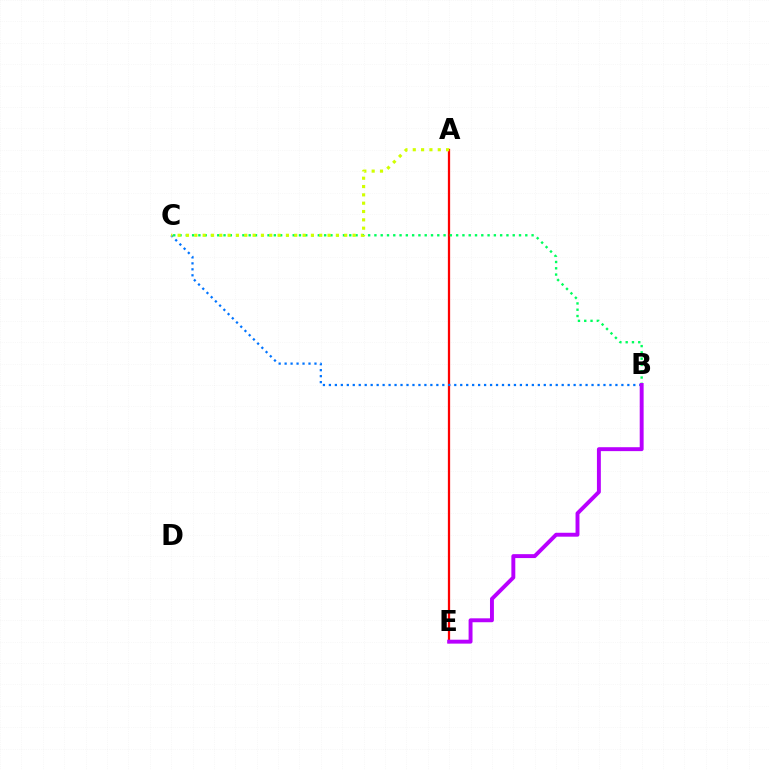{('A', 'E'): [{'color': '#ff0000', 'line_style': 'solid', 'thickness': 1.63}], ('B', 'C'): [{'color': '#0074ff', 'line_style': 'dotted', 'thickness': 1.62}, {'color': '#00ff5c', 'line_style': 'dotted', 'thickness': 1.71}], ('B', 'E'): [{'color': '#b900ff', 'line_style': 'solid', 'thickness': 2.82}], ('A', 'C'): [{'color': '#d1ff00', 'line_style': 'dotted', 'thickness': 2.26}]}